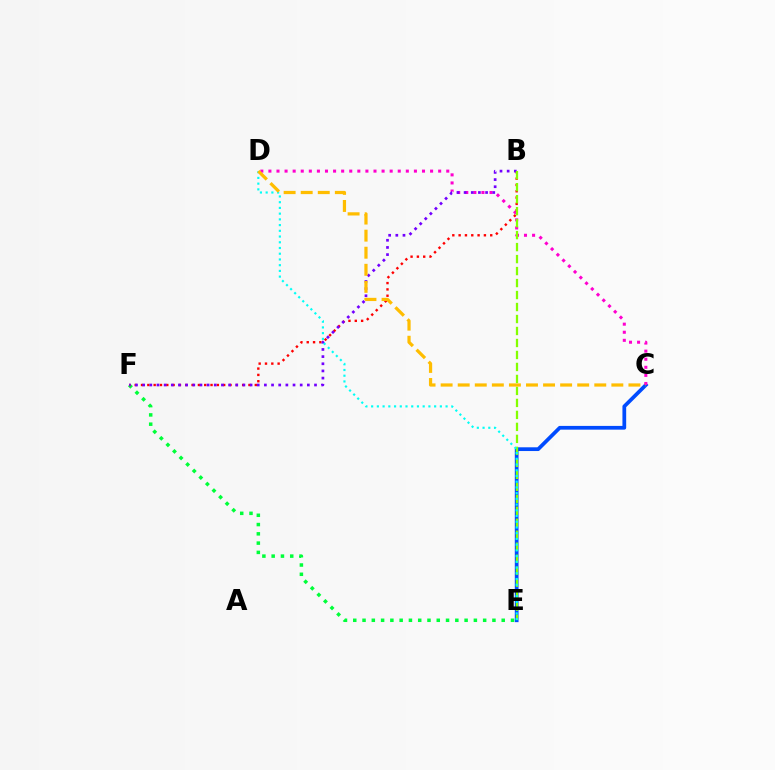{('E', 'F'): [{'color': '#00ff39', 'line_style': 'dotted', 'thickness': 2.52}], ('C', 'E'): [{'color': '#004bff', 'line_style': 'solid', 'thickness': 2.69}], ('C', 'D'): [{'color': '#ff00cf', 'line_style': 'dotted', 'thickness': 2.2}, {'color': '#ffbd00', 'line_style': 'dashed', 'thickness': 2.32}], ('B', 'F'): [{'color': '#ff0000', 'line_style': 'dotted', 'thickness': 1.72}, {'color': '#7200ff', 'line_style': 'dotted', 'thickness': 1.95}], ('B', 'E'): [{'color': '#84ff00', 'line_style': 'dashed', 'thickness': 1.63}], ('D', 'E'): [{'color': '#00fff6', 'line_style': 'dotted', 'thickness': 1.56}]}